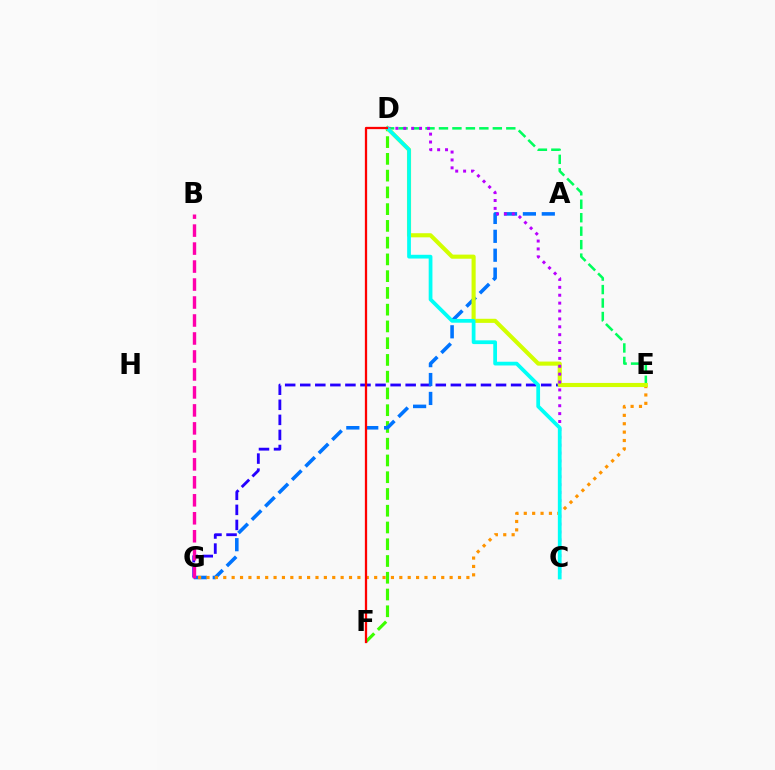{('D', 'E'): [{'color': '#00ff5c', 'line_style': 'dashed', 'thickness': 1.83}, {'color': '#d1ff00', 'line_style': 'solid', 'thickness': 2.96}], ('E', 'G'): [{'color': '#2500ff', 'line_style': 'dashed', 'thickness': 2.05}, {'color': '#ff9400', 'line_style': 'dotted', 'thickness': 2.28}], ('D', 'F'): [{'color': '#3dff00', 'line_style': 'dashed', 'thickness': 2.28}, {'color': '#ff0000', 'line_style': 'solid', 'thickness': 1.63}], ('A', 'G'): [{'color': '#0074ff', 'line_style': 'dashed', 'thickness': 2.57}], ('C', 'D'): [{'color': '#b900ff', 'line_style': 'dotted', 'thickness': 2.14}, {'color': '#00fff6', 'line_style': 'solid', 'thickness': 2.7}], ('B', 'G'): [{'color': '#ff00ac', 'line_style': 'dashed', 'thickness': 2.44}]}